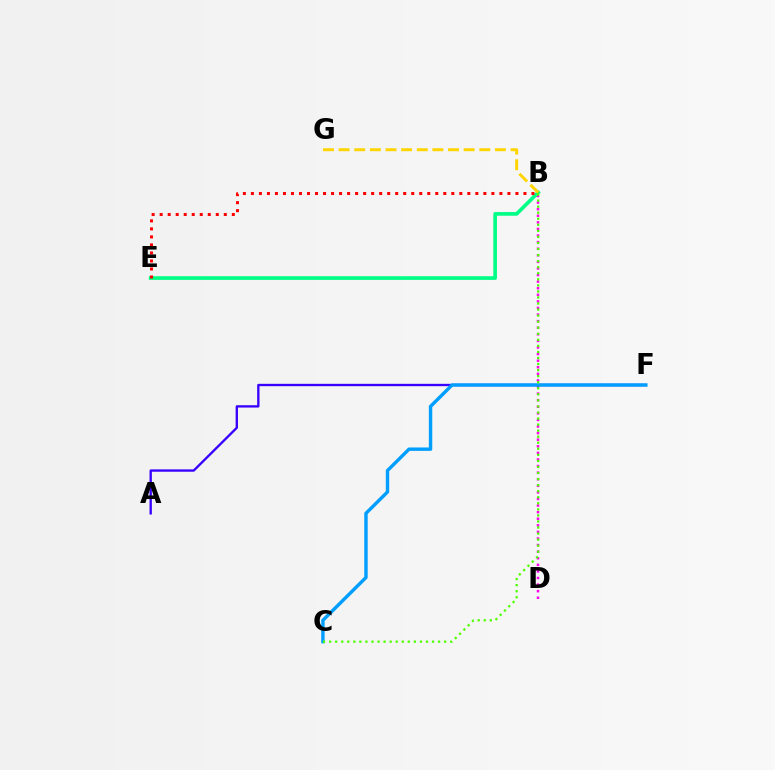{('B', 'D'): [{'color': '#ff00ed', 'line_style': 'dotted', 'thickness': 1.79}], ('A', 'F'): [{'color': '#3700ff', 'line_style': 'solid', 'thickness': 1.69}], ('B', 'E'): [{'color': '#00ff86', 'line_style': 'solid', 'thickness': 2.64}, {'color': '#ff0000', 'line_style': 'dotted', 'thickness': 2.18}], ('C', 'F'): [{'color': '#009eff', 'line_style': 'solid', 'thickness': 2.45}], ('B', 'G'): [{'color': '#ffd500', 'line_style': 'dashed', 'thickness': 2.12}], ('B', 'C'): [{'color': '#4fff00', 'line_style': 'dotted', 'thickness': 1.64}]}